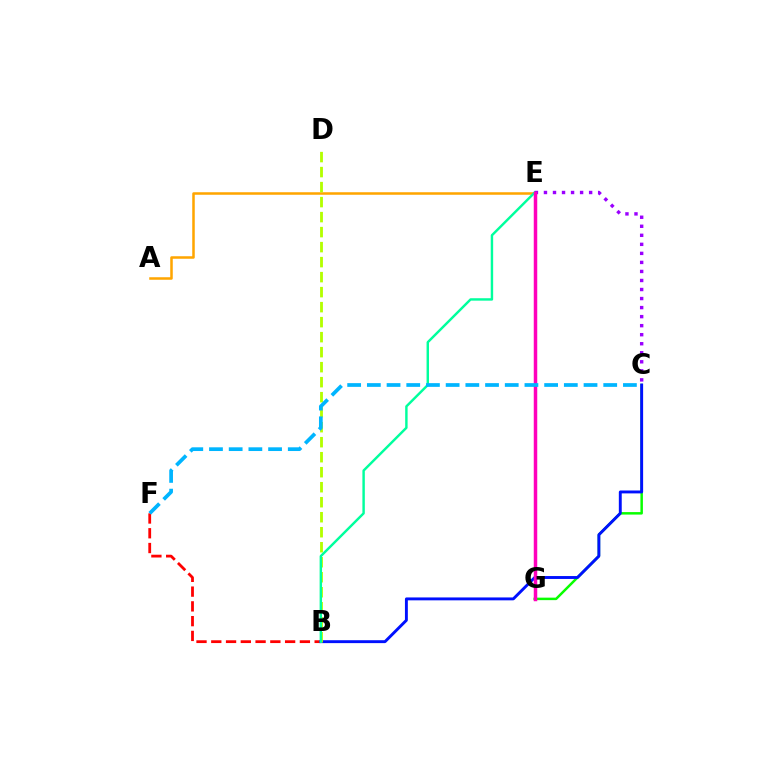{('B', 'F'): [{'color': '#ff0000', 'line_style': 'dashed', 'thickness': 2.01}], ('C', 'G'): [{'color': '#08ff00', 'line_style': 'solid', 'thickness': 1.79}], ('A', 'E'): [{'color': '#ffa500', 'line_style': 'solid', 'thickness': 1.82}], ('B', 'C'): [{'color': '#0010ff', 'line_style': 'solid', 'thickness': 2.09}], ('B', 'D'): [{'color': '#b3ff00', 'line_style': 'dashed', 'thickness': 2.04}], ('B', 'E'): [{'color': '#00ff9d', 'line_style': 'solid', 'thickness': 1.75}], ('C', 'E'): [{'color': '#9b00ff', 'line_style': 'dotted', 'thickness': 2.45}], ('E', 'G'): [{'color': '#ff00bd', 'line_style': 'solid', 'thickness': 2.51}], ('C', 'F'): [{'color': '#00b5ff', 'line_style': 'dashed', 'thickness': 2.68}]}